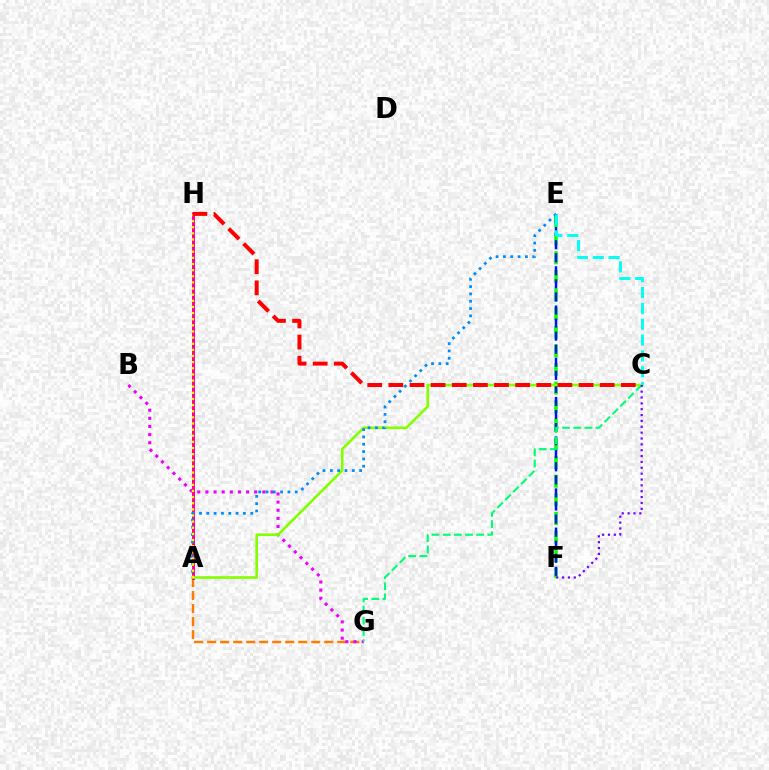{('A', 'G'): [{'color': '#ff7c00', 'line_style': 'dashed', 'thickness': 1.77}], ('A', 'H'): [{'color': '#ff0094', 'line_style': 'solid', 'thickness': 2.17}, {'color': '#fcf500', 'line_style': 'dotted', 'thickness': 1.67}], ('E', 'F'): [{'color': '#08ff00', 'line_style': 'dashed', 'thickness': 2.53}, {'color': '#0010ff', 'line_style': 'dashed', 'thickness': 1.77}], ('B', 'G'): [{'color': '#ee00ff', 'line_style': 'dotted', 'thickness': 2.21}], ('C', 'G'): [{'color': '#00ff74', 'line_style': 'dashed', 'thickness': 1.52}], ('A', 'C'): [{'color': '#84ff00', 'line_style': 'solid', 'thickness': 1.9}], ('A', 'E'): [{'color': '#008cff', 'line_style': 'dotted', 'thickness': 1.99}], ('C', 'H'): [{'color': '#ff0000', 'line_style': 'dashed', 'thickness': 2.87}], ('C', 'E'): [{'color': '#00fff6', 'line_style': 'dashed', 'thickness': 2.15}], ('C', 'F'): [{'color': '#7200ff', 'line_style': 'dotted', 'thickness': 1.59}]}